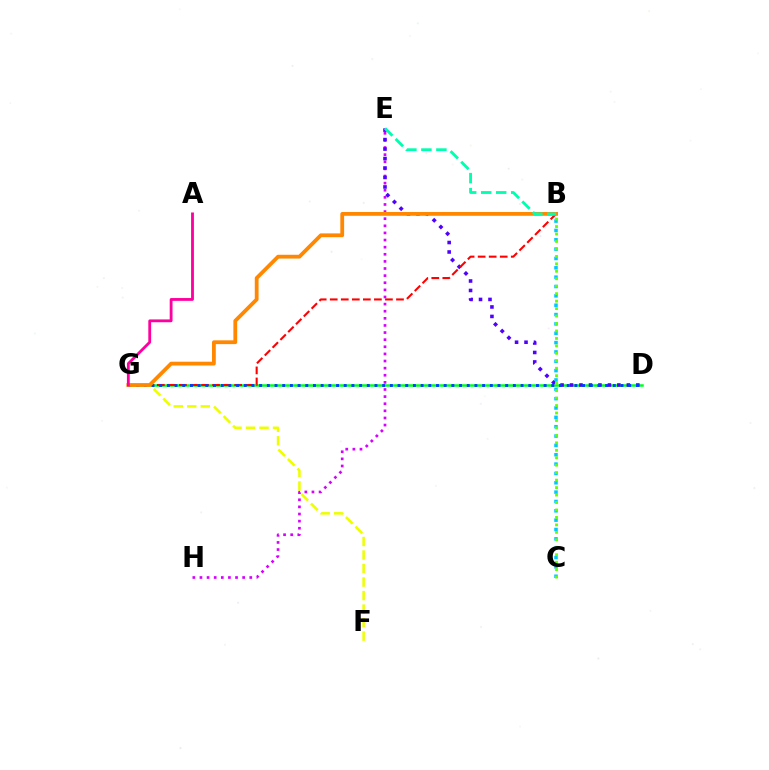{('D', 'G'): [{'color': '#00ff27', 'line_style': 'solid', 'thickness': 1.8}, {'color': '#003fff', 'line_style': 'dotted', 'thickness': 2.09}], ('E', 'H'): [{'color': '#d600ff', 'line_style': 'dotted', 'thickness': 1.93}], ('B', 'C'): [{'color': '#00c7ff', 'line_style': 'dotted', 'thickness': 2.54}, {'color': '#66ff00', 'line_style': 'dotted', 'thickness': 2.03}], ('D', 'E'): [{'color': '#4f00ff', 'line_style': 'dotted', 'thickness': 2.57}], ('F', 'G'): [{'color': '#eeff00', 'line_style': 'dashed', 'thickness': 1.84}], ('B', 'G'): [{'color': '#ff0000', 'line_style': 'dashed', 'thickness': 1.5}, {'color': '#ff8800', 'line_style': 'solid', 'thickness': 2.73}], ('B', 'E'): [{'color': '#00ffaf', 'line_style': 'dashed', 'thickness': 2.04}], ('A', 'G'): [{'color': '#ff00a0', 'line_style': 'solid', 'thickness': 2.03}]}